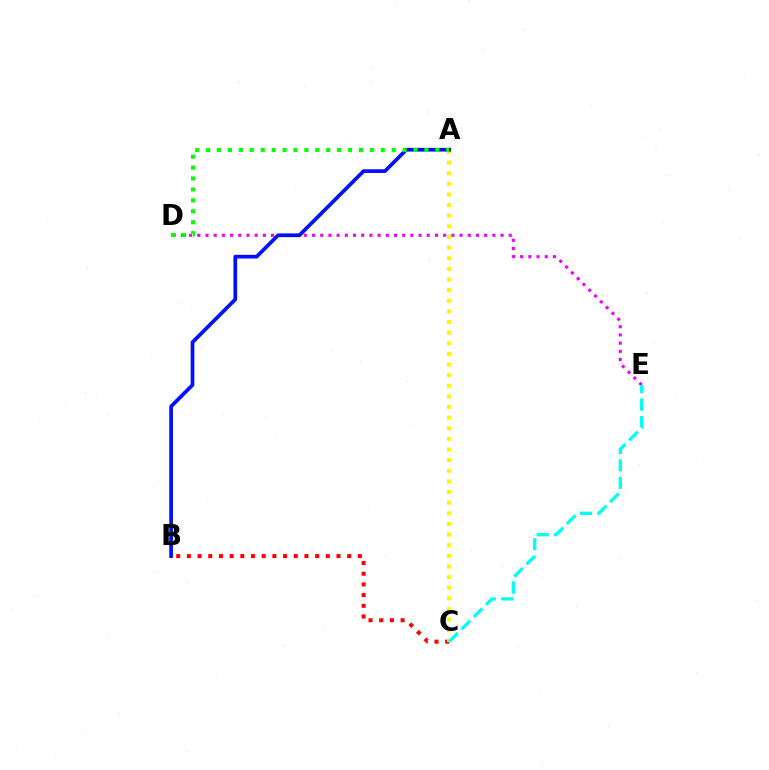{('D', 'E'): [{'color': '#ee00ff', 'line_style': 'dotted', 'thickness': 2.23}], ('B', 'C'): [{'color': '#ff0000', 'line_style': 'dotted', 'thickness': 2.9}], ('A', 'C'): [{'color': '#fcf500', 'line_style': 'dotted', 'thickness': 2.89}], ('C', 'E'): [{'color': '#00fff6', 'line_style': 'dashed', 'thickness': 2.37}], ('A', 'B'): [{'color': '#0010ff', 'line_style': 'solid', 'thickness': 2.67}], ('A', 'D'): [{'color': '#08ff00', 'line_style': 'dotted', 'thickness': 2.97}]}